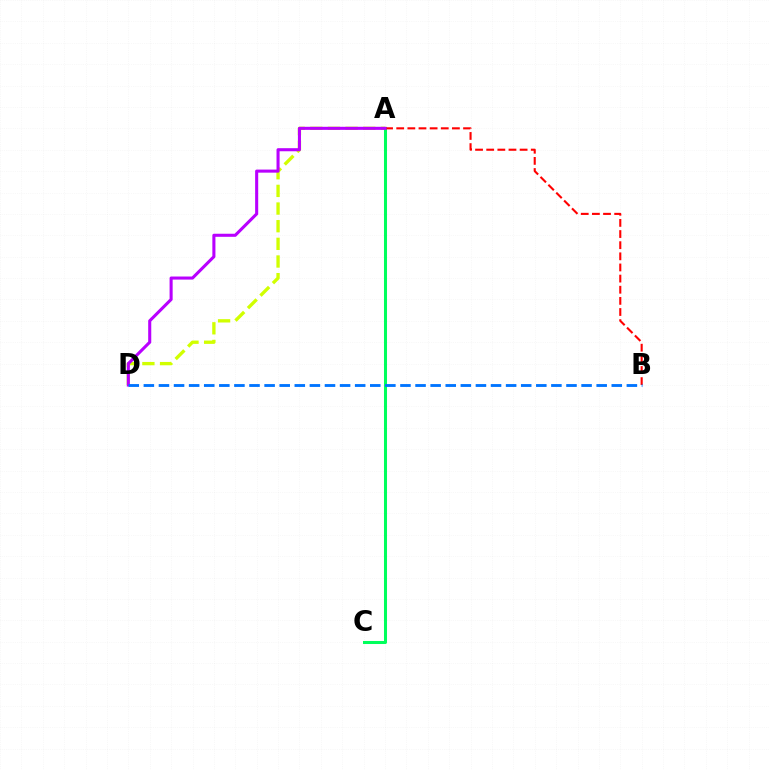{('A', 'D'): [{'color': '#d1ff00', 'line_style': 'dashed', 'thickness': 2.4}, {'color': '#b900ff', 'line_style': 'solid', 'thickness': 2.21}], ('A', 'C'): [{'color': '#00ff5c', 'line_style': 'solid', 'thickness': 2.18}], ('A', 'B'): [{'color': '#ff0000', 'line_style': 'dashed', 'thickness': 1.51}], ('B', 'D'): [{'color': '#0074ff', 'line_style': 'dashed', 'thickness': 2.05}]}